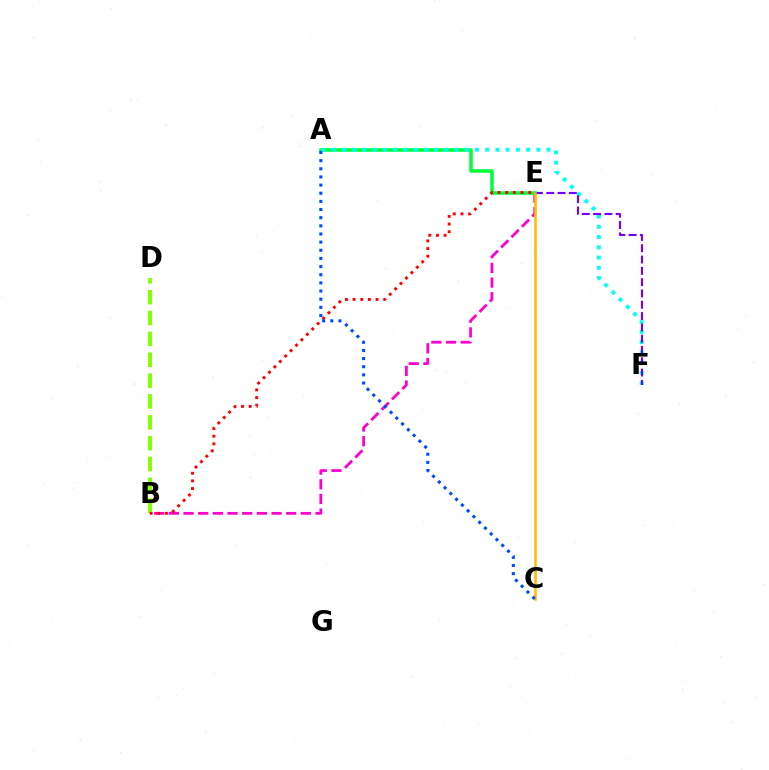{('B', 'E'): [{'color': '#ff00cf', 'line_style': 'dashed', 'thickness': 1.99}, {'color': '#ff0000', 'line_style': 'dotted', 'thickness': 2.08}], ('B', 'D'): [{'color': '#84ff00', 'line_style': 'dashed', 'thickness': 2.83}], ('A', 'E'): [{'color': '#00ff39', 'line_style': 'solid', 'thickness': 2.52}], ('A', 'F'): [{'color': '#00fff6', 'line_style': 'dotted', 'thickness': 2.78}], ('E', 'F'): [{'color': '#7200ff', 'line_style': 'dashed', 'thickness': 1.54}], ('C', 'E'): [{'color': '#ffbd00', 'line_style': 'solid', 'thickness': 1.87}], ('A', 'C'): [{'color': '#004bff', 'line_style': 'dotted', 'thickness': 2.21}]}